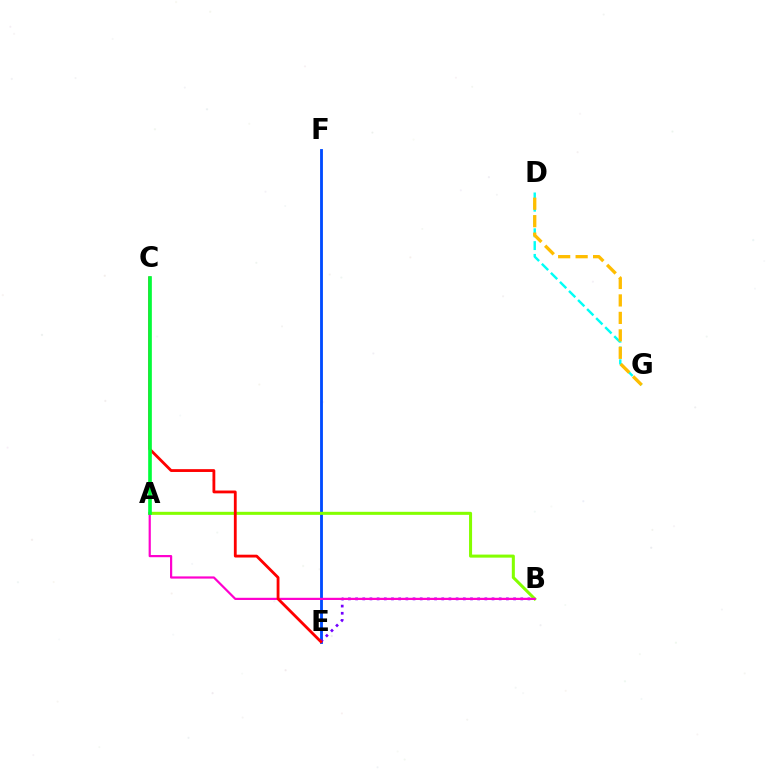{('E', 'F'): [{'color': '#004bff', 'line_style': 'solid', 'thickness': 2.04}], ('A', 'B'): [{'color': '#84ff00', 'line_style': 'solid', 'thickness': 2.19}, {'color': '#ff00cf', 'line_style': 'solid', 'thickness': 1.58}], ('B', 'E'): [{'color': '#7200ff', 'line_style': 'dotted', 'thickness': 1.95}], ('D', 'G'): [{'color': '#00fff6', 'line_style': 'dashed', 'thickness': 1.74}, {'color': '#ffbd00', 'line_style': 'dashed', 'thickness': 2.37}], ('C', 'E'): [{'color': '#ff0000', 'line_style': 'solid', 'thickness': 2.03}], ('A', 'C'): [{'color': '#00ff39', 'line_style': 'solid', 'thickness': 2.62}]}